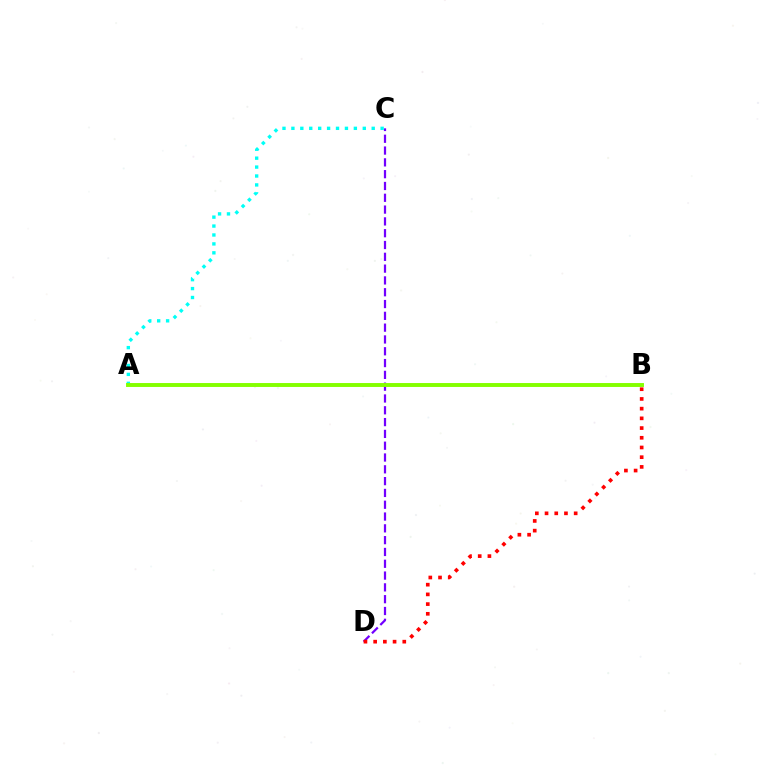{('C', 'D'): [{'color': '#7200ff', 'line_style': 'dashed', 'thickness': 1.6}], ('B', 'D'): [{'color': '#ff0000', 'line_style': 'dotted', 'thickness': 2.64}], ('A', 'C'): [{'color': '#00fff6', 'line_style': 'dotted', 'thickness': 2.42}], ('A', 'B'): [{'color': '#84ff00', 'line_style': 'solid', 'thickness': 2.82}]}